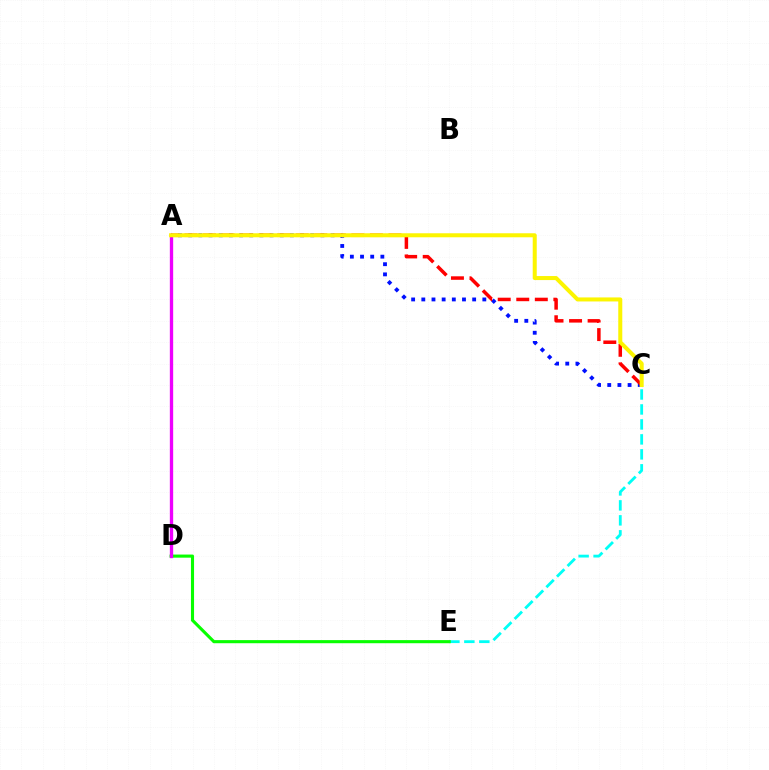{('C', 'E'): [{'color': '#00fff6', 'line_style': 'dashed', 'thickness': 2.03}], ('D', 'E'): [{'color': '#08ff00', 'line_style': 'solid', 'thickness': 2.23}], ('A', 'D'): [{'color': '#ee00ff', 'line_style': 'solid', 'thickness': 2.4}], ('A', 'C'): [{'color': '#0010ff', 'line_style': 'dotted', 'thickness': 2.76}, {'color': '#ff0000', 'line_style': 'dashed', 'thickness': 2.52}, {'color': '#fcf500', 'line_style': 'solid', 'thickness': 2.9}]}